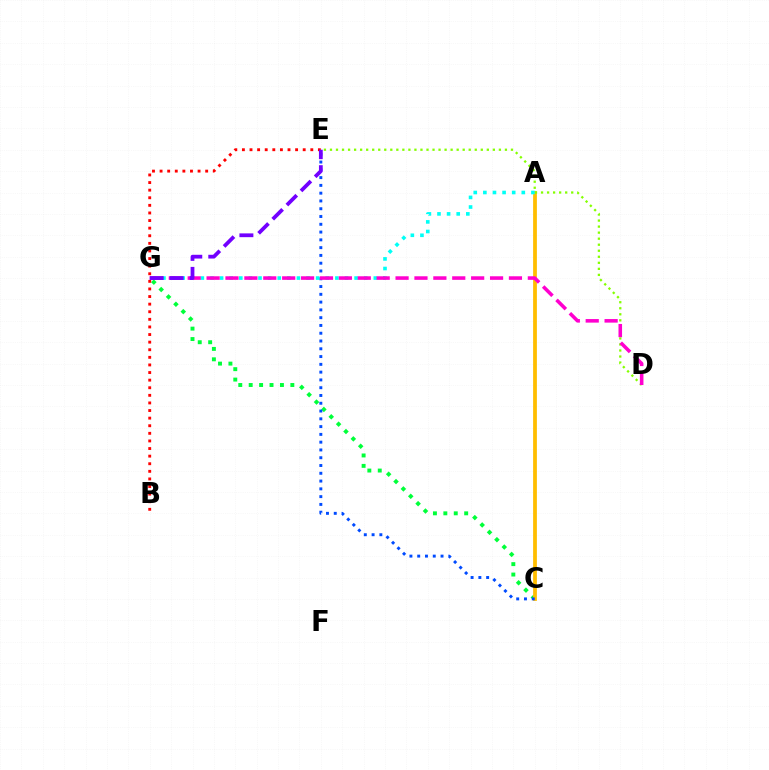{('C', 'G'): [{'color': '#00ff39', 'line_style': 'dotted', 'thickness': 2.83}], ('A', 'C'): [{'color': '#ffbd00', 'line_style': 'solid', 'thickness': 2.72}], ('D', 'E'): [{'color': '#84ff00', 'line_style': 'dotted', 'thickness': 1.64}], ('C', 'E'): [{'color': '#004bff', 'line_style': 'dotted', 'thickness': 2.11}], ('A', 'G'): [{'color': '#00fff6', 'line_style': 'dotted', 'thickness': 2.61}], ('B', 'E'): [{'color': '#ff0000', 'line_style': 'dotted', 'thickness': 2.06}], ('D', 'G'): [{'color': '#ff00cf', 'line_style': 'dashed', 'thickness': 2.57}], ('E', 'G'): [{'color': '#7200ff', 'line_style': 'dashed', 'thickness': 2.72}]}